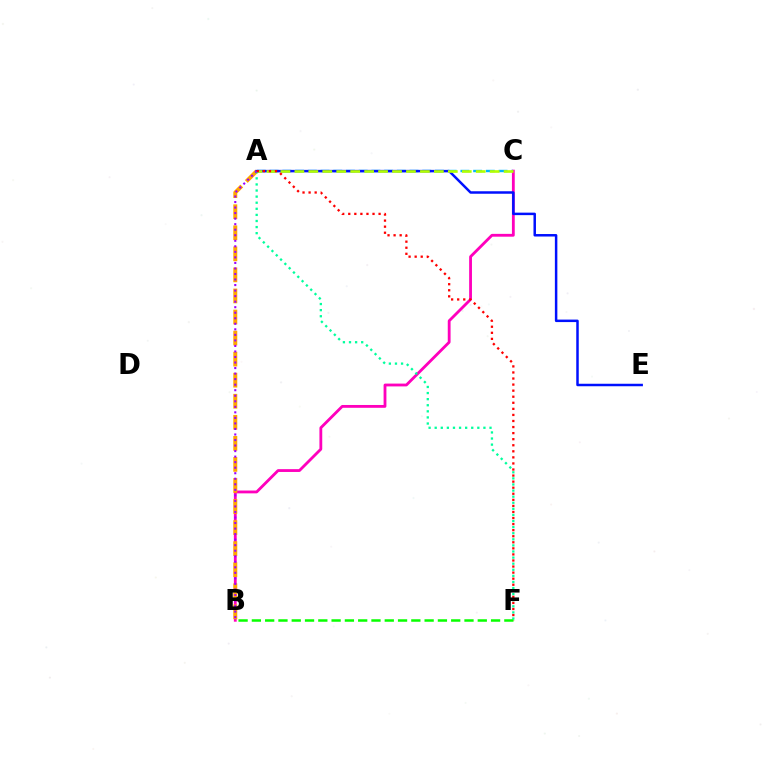{('B', 'C'): [{'color': '#ff00bd', 'line_style': 'solid', 'thickness': 2.03}], ('A', 'B'): [{'color': '#ffa500', 'line_style': 'dashed', 'thickness': 2.86}, {'color': '#9b00ff', 'line_style': 'dotted', 'thickness': 1.5}], ('A', 'C'): [{'color': '#00b5ff', 'line_style': 'dashed', 'thickness': 1.73}, {'color': '#b3ff00', 'line_style': 'dashed', 'thickness': 1.9}], ('A', 'E'): [{'color': '#0010ff', 'line_style': 'solid', 'thickness': 1.79}], ('A', 'F'): [{'color': '#00ff9d', 'line_style': 'dotted', 'thickness': 1.65}, {'color': '#ff0000', 'line_style': 'dotted', 'thickness': 1.65}], ('B', 'F'): [{'color': '#08ff00', 'line_style': 'dashed', 'thickness': 1.81}]}